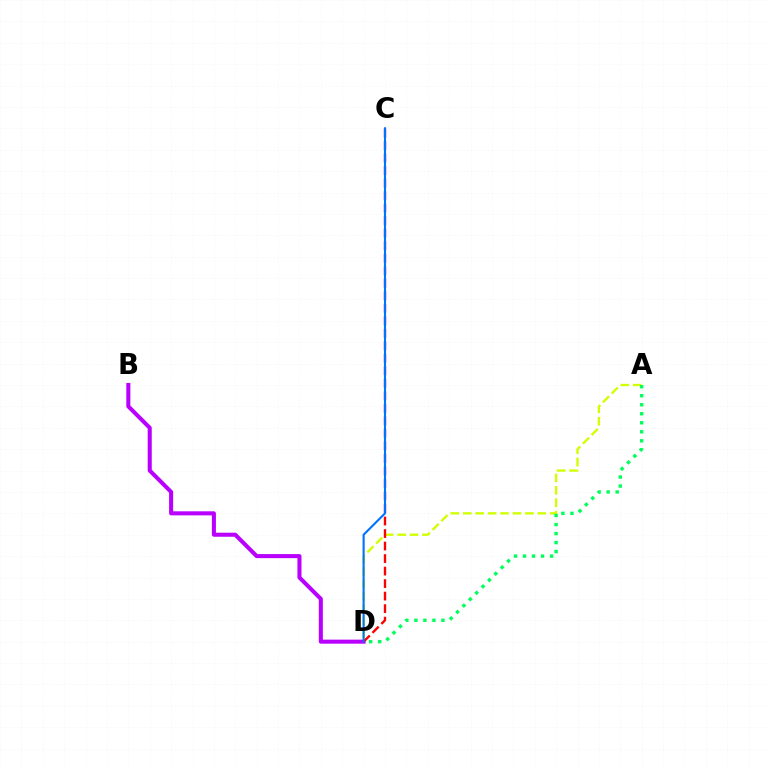{('A', 'D'): [{'color': '#d1ff00', 'line_style': 'dashed', 'thickness': 1.69}, {'color': '#00ff5c', 'line_style': 'dotted', 'thickness': 2.45}], ('B', 'D'): [{'color': '#b900ff', 'line_style': 'solid', 'thickness': 2.92}], ('C', 'D'): [{'color': '#ff0000', 'line_style': 'dashed', 'thickness': 1.7}, {'color': '#0074ff', 'line_style': 'solid', 'thickness': 1.52}]}